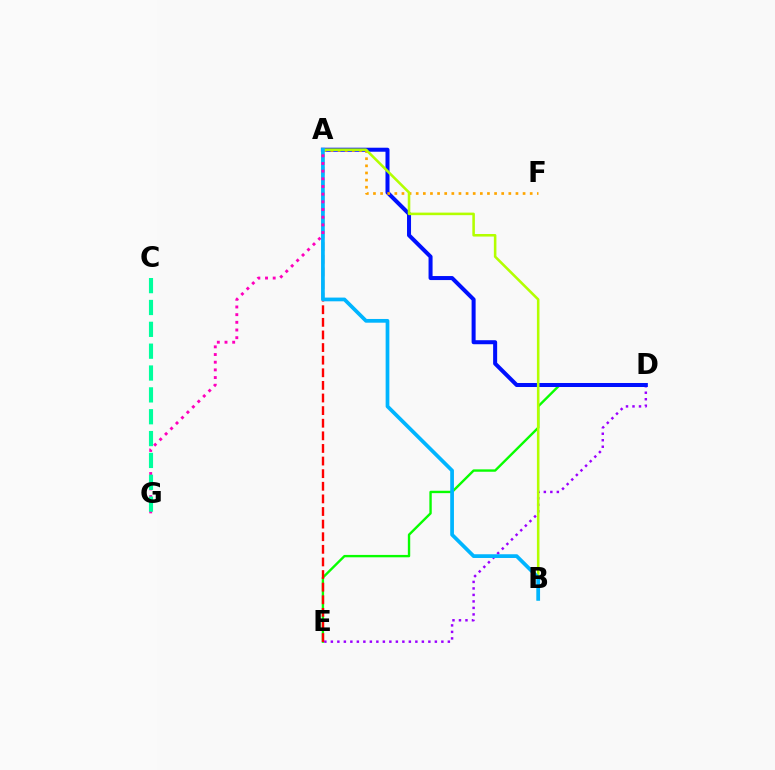{('D', 'E'): [{'color': '#08ff00', 'line_style': 'solid', 'thickness': 1.71}, {'color': '#9b00ff', 'line_style': 'dotted', 'thickness': 1.77}], ('A', 'D'): [{'color': '#0010ff', 'line_style': 'solid', 'thickness': 2.89}], ('A', 'F'): [{'color': '#ffa500', 'line_style': 'dotted', 'thickness': 1.94}], ('A', 'B'): [{'color': '#b3ff00', 'line_style': 'solid', 'thickness': 1.84}, {'color': '#00b5ff', 'line_style': 'solid', 'thickness': 2.68}], ('A', 'E'): [{'color': '#ff0000', 'line_style': 'dashed', 'thickness': 1.71}], ('A', 'G'): [{'color': '#ff00bd', 'line_style': 'dotted', 'thickness': 2.09}], ('C', 'G'): [{'color': '#00ff9d', 'line_style': 'dashed', 'thickness': 2.97}]}